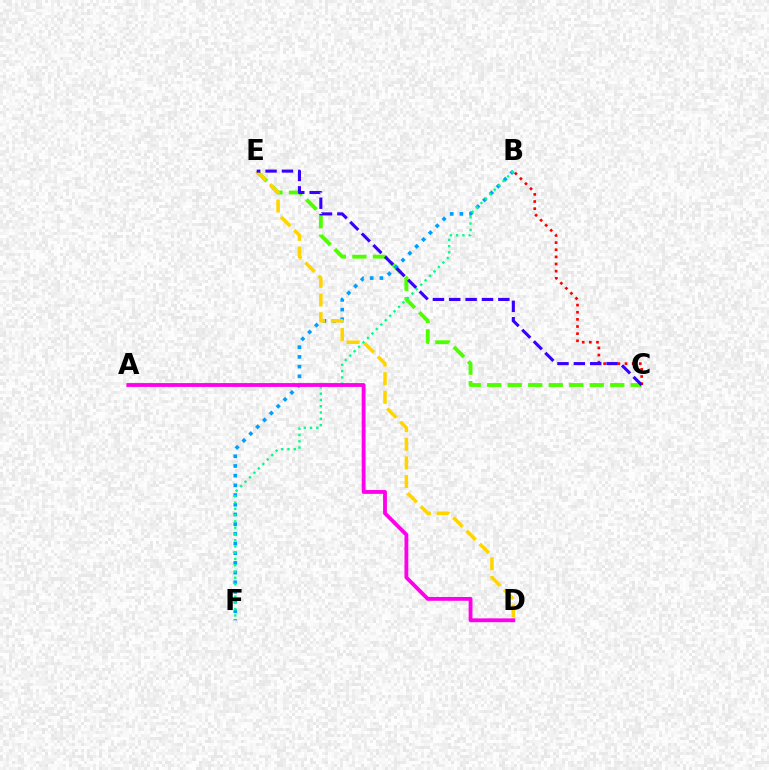{('C', 'E'): [{'color': '#4fff00', 'line_style': 'dashed', 'thickness': 2.79}, {'color': '#3700ff', 'line_style': 'dashed', 'thickness': 2.22}], ('B', 'F'): [{'color': '#009eff', 'line_style': 'dotted', 'thickness': 2.63}, {'color': '#00ff86', 'line_style': 'dotted', 'thickness': 1.7}], ('B', 'C'): [{'color': '#ff0000', 'line_style': 'dotted', 'thickness': 1.94}], ('D', 'E'): [{'color': '#ffd500', 'line_style': 'dashed', 'thickness': 2.53}], ('A', 'D'): [{'color': '#ff00ed', 'line_style': 'solid', 'thickness': 2.76}]}